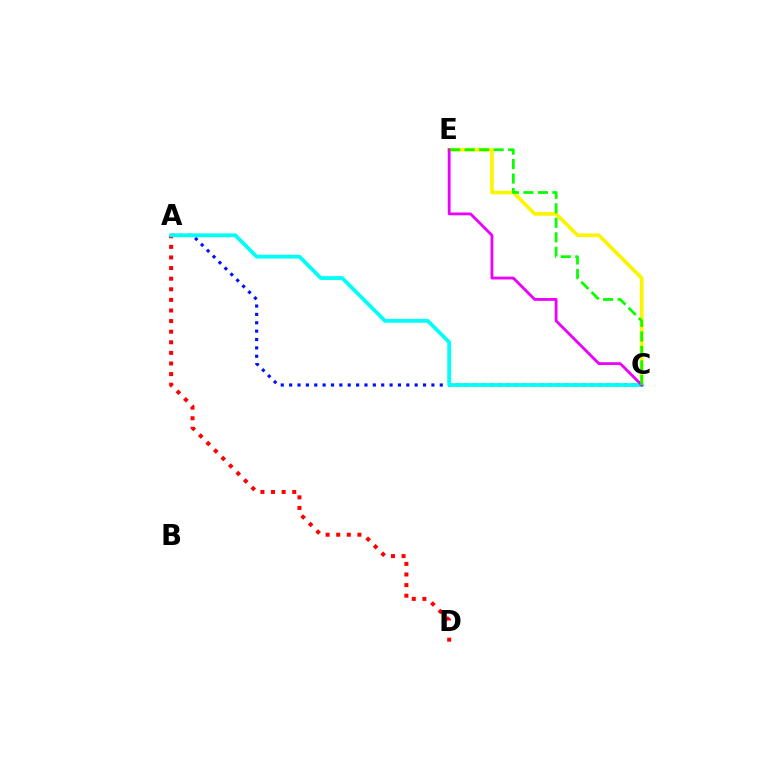{('C', 'E'): [{'color': '#fcf500', 'line_style': 'solid', 'thickness': 2.64}, {'color': '#ee00ff', 'line_style': 'solid', 'thickness': 2.03}, {'color': '#08ff00', 'line_style': 'dashed', 'thickness': 1.97}], ('A', 'C'): [{'color': '#0010ff', 'line_style': 'dotted', 'thickness': 2.27}, {'color': '#00fff6', 'line_style': 'solid', 'thickness': 2.74}], ('A', 'D'): [{'color': '#ff0000', 'line_style': 'dotted', 'thickness': 2.88}]}